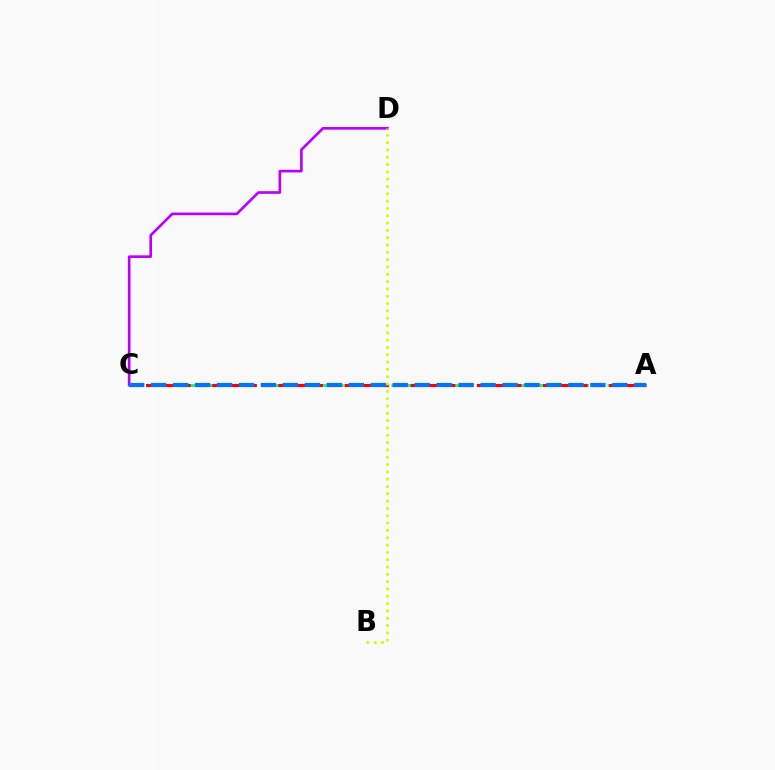{('C', 'D'): [{'color': '#b900ff', 'line_style': 'solid', 'thickness': 1.91}], ('A', 'C'): [{'color': '#00ff5c', 'line_style': 'dashed', 'thickness': 1.96}, {'color': '#ff0000', 'line_style': 'dashed', 'thickness': 2.25}, {'color': '#0074ff', 'line_style': 'dashed', 'thickness': 2.98}], ('B', 'D'): [{'color': '#d1ff00', 'line_style': 'dotted', 'thickness': 1.99}]}